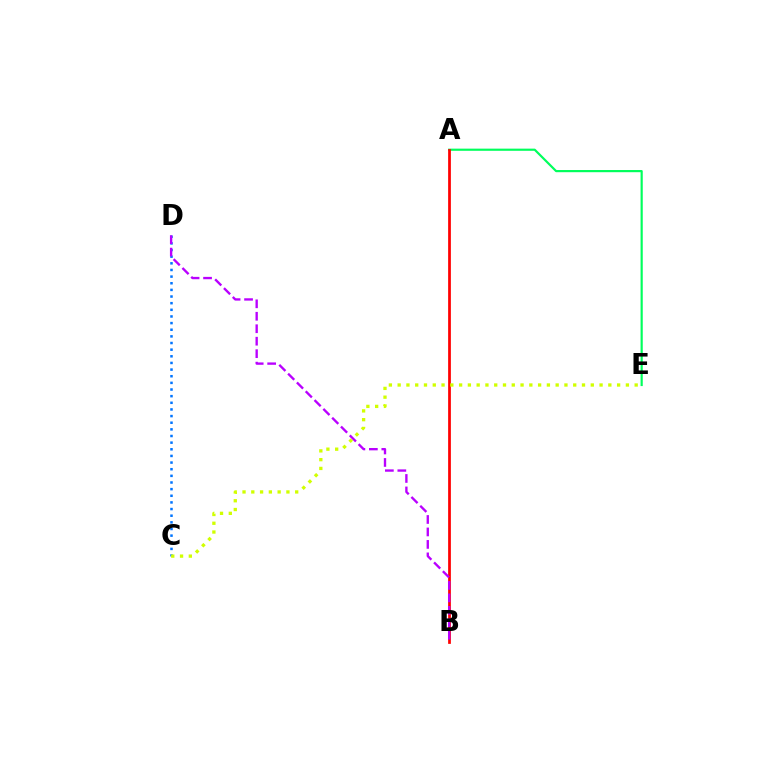{('A', 'E'): [{'color': '#00ff5c', 'line_style': 'solid', 'thickness': 1.57}], ('C', 'D'): [{'color': '#0074ff', 'line_style': 'dotted', 'thickness': 1.8}], ('A', 'B'): [{'color': '#ff0000', 'line_style': 'solid', 'thickness': 1.97}], ('B', 'D'): [{'color': '#b900ff', 'line_style': 'dashed', 'thickness': 1.69}], ('C', 'E'): [{'color': '#d1ff00', 'line_style': 'dotted', 'thickness': 2.39}]}